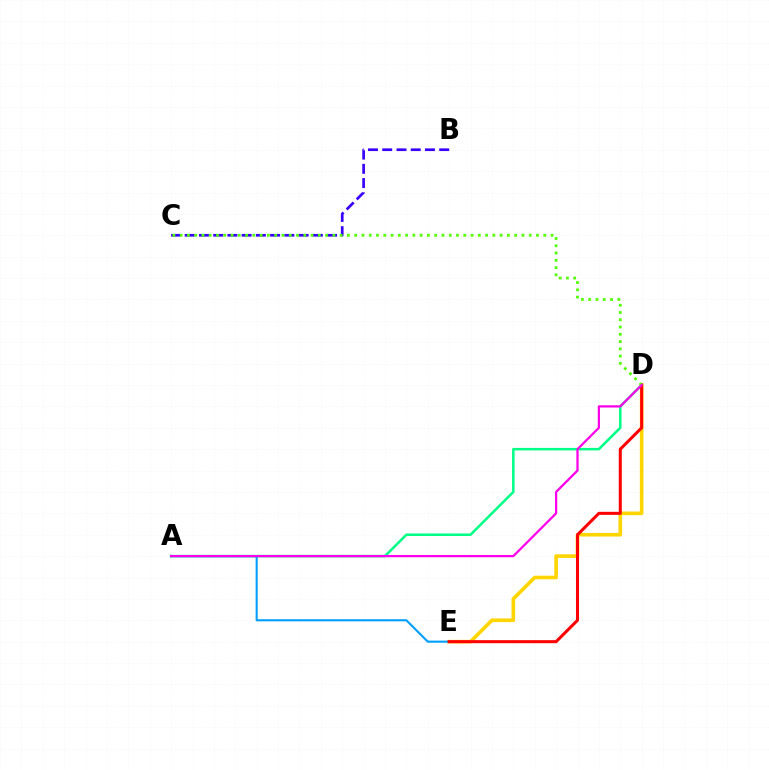{('B', 'C'): [{'color': '#3700ff', 'line_style': 'dashed', 'thickness': 1.93}], ('D', 'E'): [{'color': '#ffd500', 'line_style': 'solid', 'thickness': 2.6}, {'color': '#ff0000', 'line_style': 'solid', 'thickness': 2.19}], ('A', 'D'): [{'color': '#00ff86', 'line_style': 'solid', 'thickness': 1.83}, {'color': '#ff00ed', 'line_style': 'solid', 'thickness': 1.62}], ('A', 'E'): [{'color': '#009eff', 'line_style': 'solid', 'thickness': 1.52}], ('C', 'D'): [{'color': '#4fff00', 'line_style': 'dotted', 'thickness': 1.98}]}